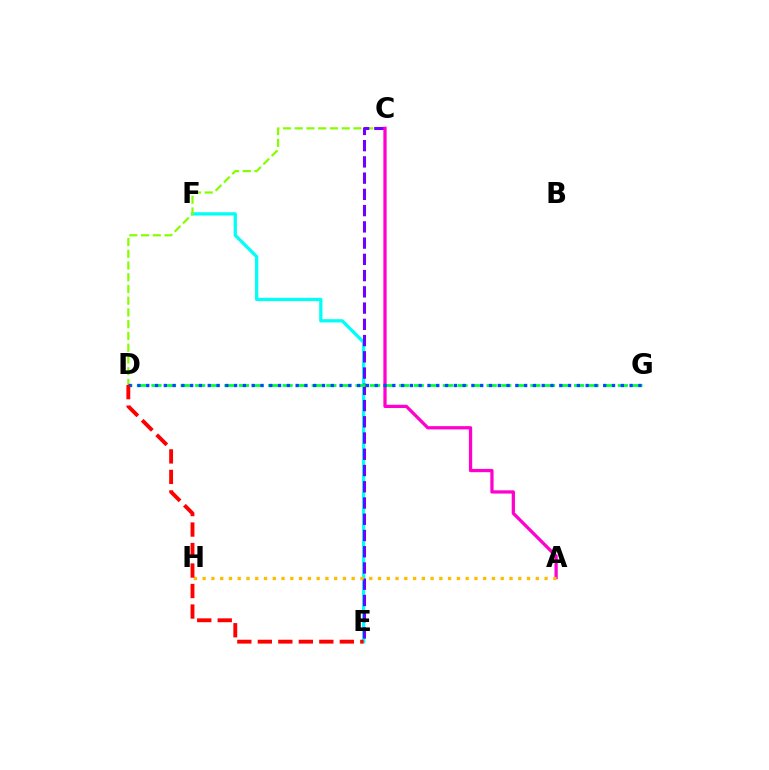{('E', 'F'): [{'color': '#00fff6', 'line_style': 'solid', 'thickness': 2.37}], ('C', 'D'): [{'color': '#84ff00', 'line_style': 'dashed', 'thickness': 1.59}], ('C', 'E'): [{'color': '#7200ff', 'line_style': 'dashed', 'thickness': 2.21}], ('A', 'C'): [{'color': '#ff00cf', 'line_style': 'solid', 'thickness': 2.34}], ('D', 'G'): [{'color': '#00ff39', 'line_style': 'dashed', 'thickness': 1.98}, {'color': '#004bff', 'line_style': 'dotted', 'thickness': 2.39}], ('A', 'H'): [{'color': '#ffbd00', 'line_style': 'dotted', 'thickness': 2.38}], ('D', 'E'): [{'color': '#ff0000', 'line_style': 'dashed', 'thickness': 2.78}]}